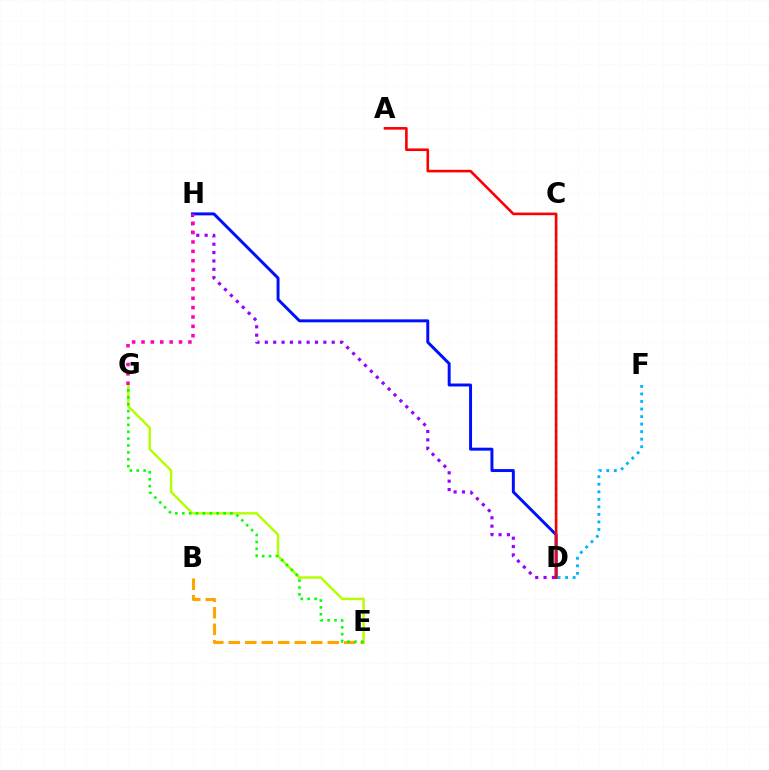{('D', 'F'): [{'color': '#00b5ff', 'line_style': 'dotted', 'thickness': 2.05}], ('D', 'H'): [{'color': '#0010ff', 'line_style': 'solid', 'thickness': 2.13}, {'color': '#9b00ff', 'line_style': 'dotted', 'thickness': 2.27}], ('B', 'E'): [{'color': '#ffa500', 'line_style': 'dashed', 'thickness': 2.24}], ('C', 'D'): [{'color': '#00ff9d', 'line_style': 'dotted', 'thickness': 1.73}], ('A', 'D'): [{'color': '#ff0000', 'line_style': 'solid', 'thickness': 1.88}], ('E', 'G'): [{'color': '#b3ff00', 'line_style': 'solid', 'thickness': 1.75}, {'color': '#08ff00', 'line_style': 'dotted', 'thickness': 1.87}], ('G', 'H'): [{'color': '#ff00bd', 'line_style': 'dotted', 'thickness': 2.55}]}